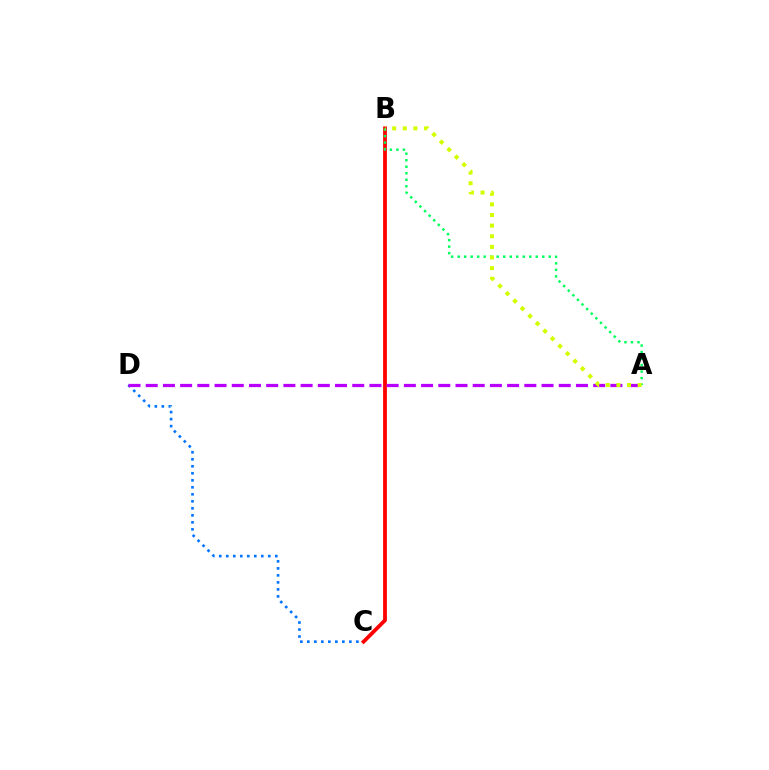{('C', 'D'): [{'color': '#0074ff', 'line_style': 'dotted', 'thickness': 1.9}], ('B', 'C'): [{'color': '#ff0000', 'line_style': 'solid', 'thickness': 2.73}], ('A', 'D'): [{'color': '#b900ff', 'line_style': 'dashed', 'thickness': 2.34}], ('A', 'B'): [{'color': '#00ff5c', 'line_style': 'dotted', 'thickness': 1.77}, {'color': '#d1ff00', 'line_style': 'dotted', 'thickness': 2.89}]}